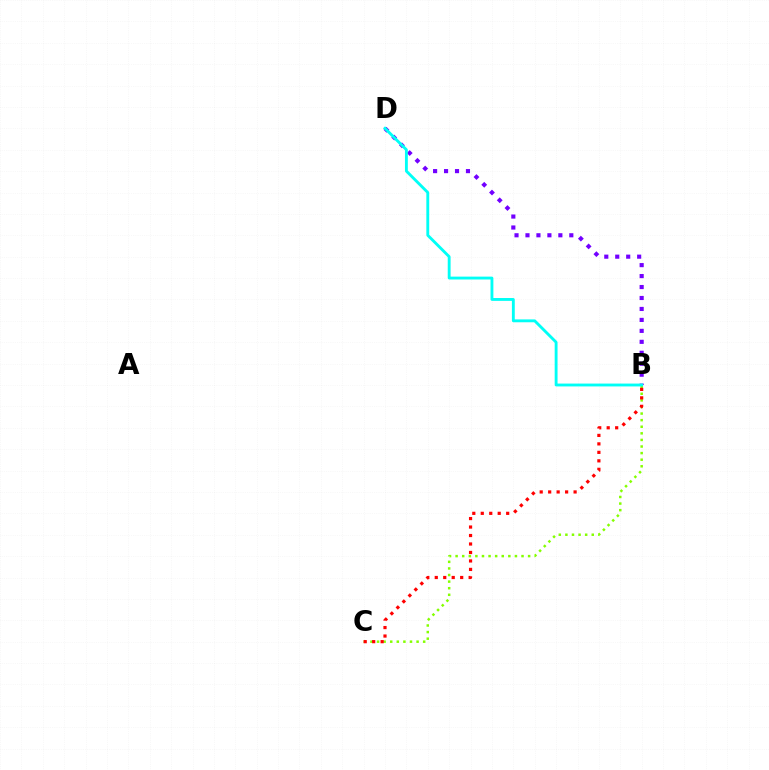{('B', 'C'): [{'color': '#84ff00', 'line_style': 'dotted', 'thickness': 1.79}, {'color': '#ff0000', 'line_style': 'dotted', 'thickness': 2.3}], ('B', 'D'): [{'color': '#7200ff', 'line_style': 'dotted', 'thickness': 2.98}, {'color': '#00fff6', 'line_style': 'solid', 'thickness': 2.06}]}